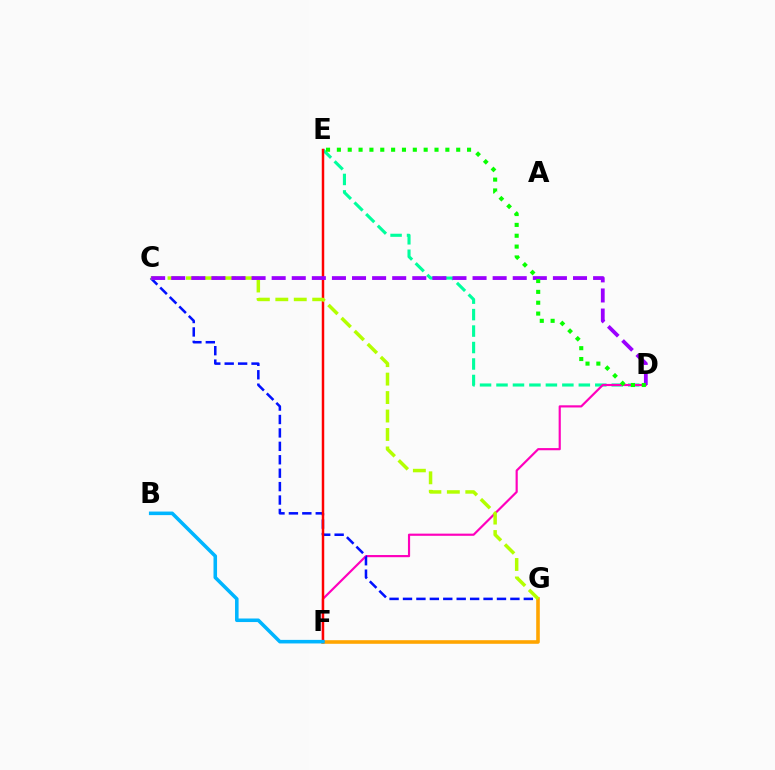{('D', 'E'): [{'color': '#00ff9d', 'line_style': 'dashed', 'thickness': 2.24}, {'color': '#08ff00', 'line_style': 'dotted', 'thickness': 2.95}], ('D', 'F'): [{'color': '#ff00bd', 'line_style': 'solid', 'thickness': 1.56}], ('C', 'G'): [{'color': '#0010ff', 'line_style': 'dashed', 'thickness': 1.82}, {'color': '#b3ff00', 'line_style': 'dashed', 'thickness': 2.51}], ('F', 'G'): [{'color': '#ffa500', 'line_style': 'solid', 'thickness': 2.59}], ('E', 'F'): [{'color': '#ff0000', 'line_style': 'solid', 'thickness': 1.78}], ('C', 'D'): [{'color': '#9b00ff', 'line_style': 'dashed', 'thickness': 2.73}], ('B', 'F'): [{'color': '#00b5ff', 'line_style': 'solid', 'thickness': 2.56}]}